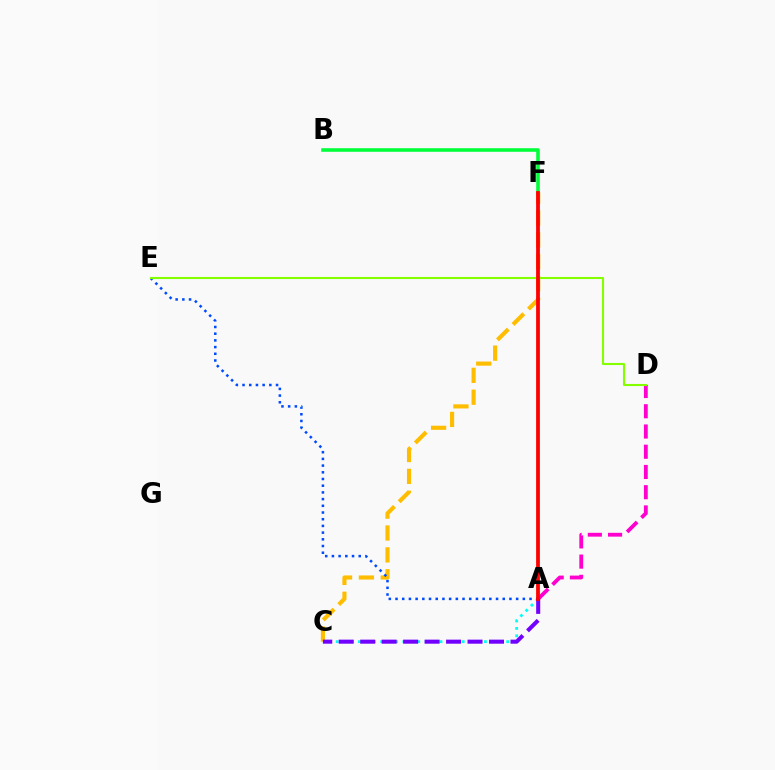{('B', 'F'): [{'color': '#00ff39', 'line_style': 'solid', 'thickness': 2.58}], ('A', 'C'): [{'color': '#00fff6', 'line_style': 'dotted', 'thickness': 2.01}, {'color': '#7200ff', 'line_style': 'dashed', 'thickness': 2.92}], ('C', 'F'): [{'color': '#ffbd00', 'line_style': 'dashed', 'thickness': 2.97}], ('A', 'D'): [{'color': '#ff00cf', 'line_style': 'dashed', 'thickness': 2.75}], ('A', 'E'): [{'color': '#004bff', 'line_style': 'dotted', 'thickness': 1.82}], ('D', 'E'): [{'color': '#84ff00', 'line_style': 'solid', 'thickness': 1.51}], ('A', 'F'): [{'color': '#ff0000', 'line_style': 'solid', 'thickness': 2.73}]}